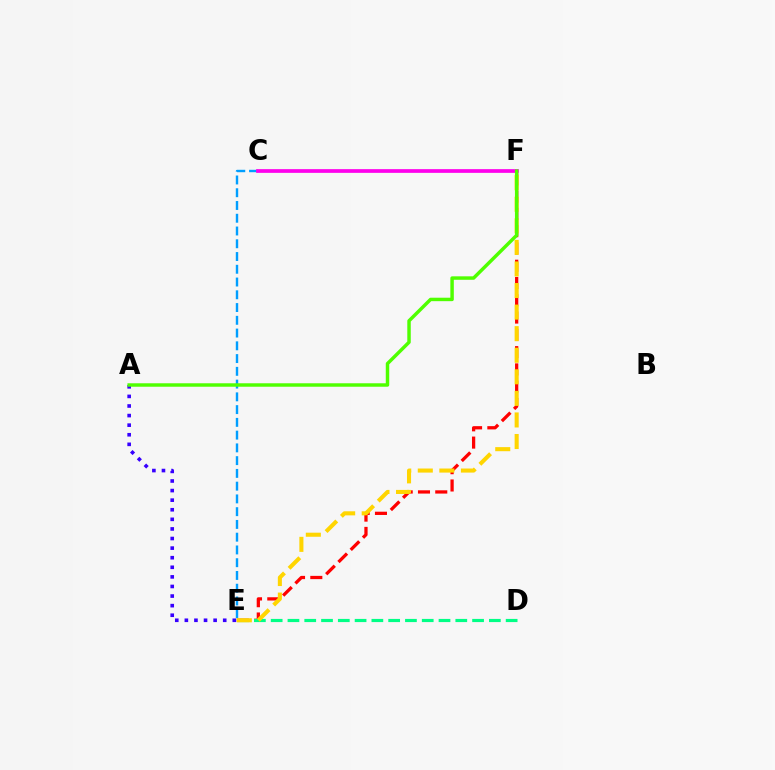{('E', 'F'): [{'color': '#ff0000', 'line_style': 'dashed', 'thickness': 2.35}, {'color': '#ffd500', 'line_style': 'dashed', 'thickness': 2.93}], ('A', 'E'): [{'color': '#3700ff', 'line_style': 'dotted', 'thickness': 2.61}], ('D', 'E'): [{'color': '#00ff86', 'line_style': 'dashed', 'thickness': 2.28}], ('C', 'E'): [{'color': '#009eff', 'line_style': 'dashed', 'thickness': 1.73}], ('C', 'F'): [{'color': '#ff00ed', 'line_style': 'solid', 'thickness': 2.67}], ('A', 'F'): [{'color': '#4fff00', 'line_style': 'solid', 'thickness': 2.49}]}